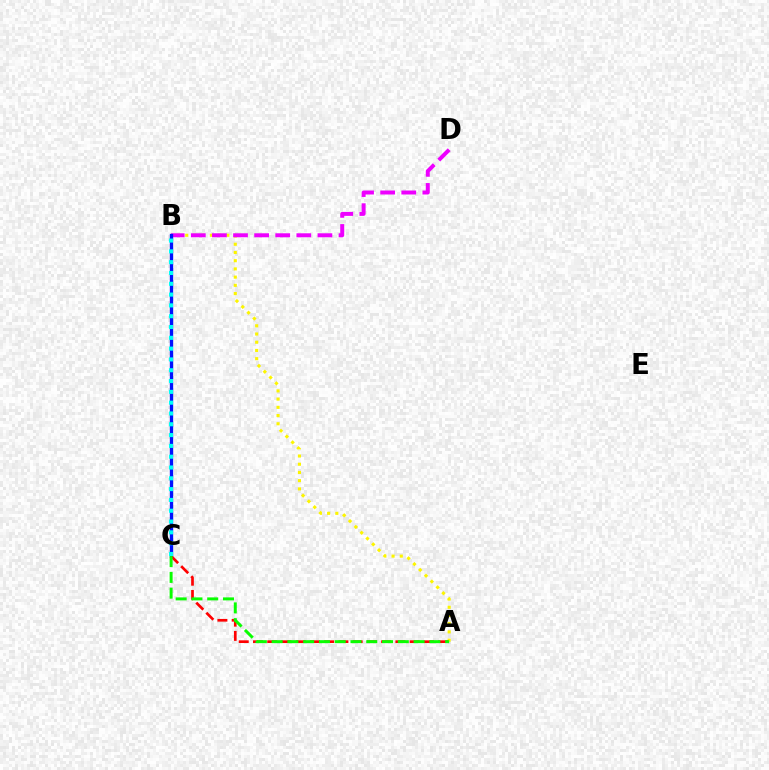{('A', 'B'): [{'color': '#fcf500', 'line_style': 'dotted', 'thickness': 2.23}], ('B', 'D'): [{'color': '#ee00ff', 'line_style': 'dashed', 'thickness': 2.87}], ('B', 'C'): [{'color': '#0010ff', 'line_style': 'solid', 'thickness': 2.4}, {'color': '#00fff6', 'line_style': 'dotted', 'thickness': 2.94}], ('A', 'C'): [{'color': '#ff0000', 'line_style': 'dashed', 'thickness': 1.93}, {'color': '#08ff00', 'line_style': 'dashed', 'thickness': 2.14}]}